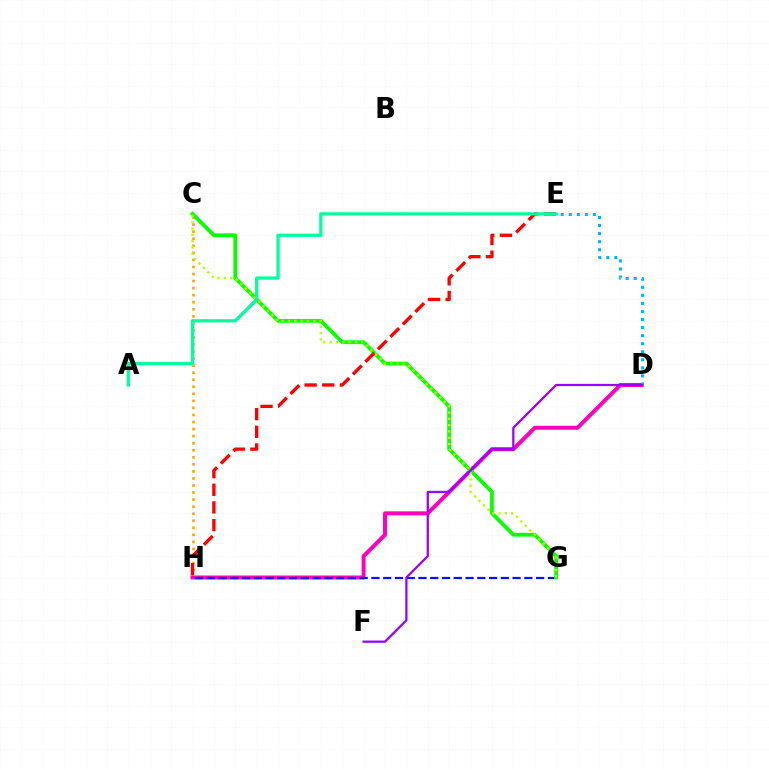{('C', 'H'): [{'color': '#ffa500', 'line_style': 'dotted', 'thickness': 1.92}], ('D', 'H'): [{'color': '#ff00bd', 'line_style': 'solid', 'thickness': 2.86}], ('G', 'H'): [{'color': '#0010ff', 'line_style': 'dashed', 'thickness': 1.6}], ('C', 'G'): [{'color': '#08ff00', 'line_style': 'solid', 'thickness': 2.73}, {'color': '#b3ff00', 'line_style': 'dotted', 'thickness': 1.71}], ('E', 'H'): [{'color': '#ff0000', 'line_style': 'dashed', 'thickness': 2.4}], ('A', 'E'): [{'color': '#00ff9d', 'line_style': 'solid', 'thickness': 2.34}], ('D', 'E'): [{'color': '#00b5ff', 'line_style': 'dotted', 'thickness': 2.19}], ('D', 'F'): [{'color': '#9b00ff', 'line_style': 'solid', 'thickness': 1.63}]}